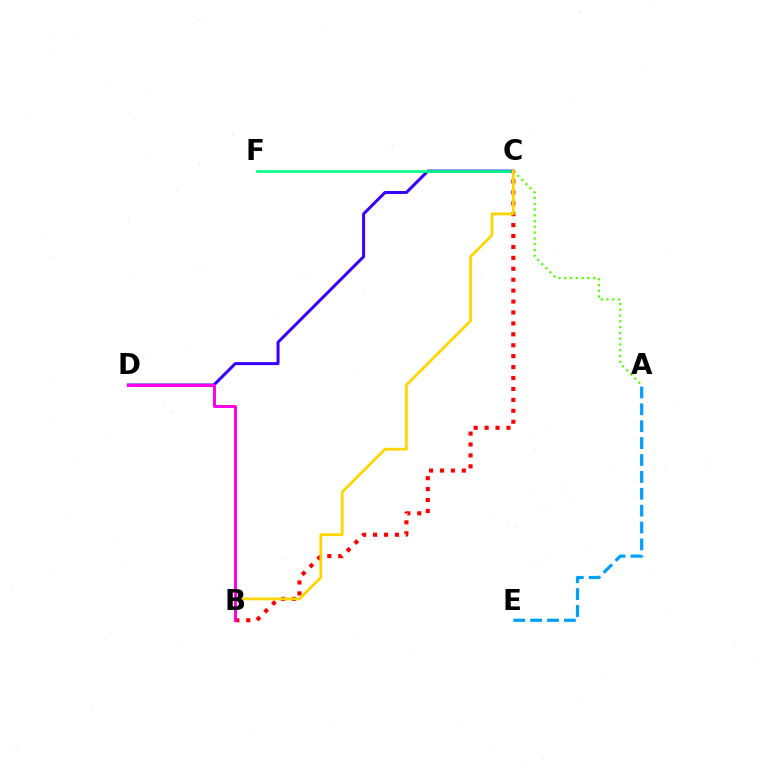{('A', 'C'): [{'color': '#4fff00', 'line_style': 'dotted', 'thickness': 1.57}], ('C', 'D'): [{'color': '#3700ff', 'line_style': 'solid', 'thickness': 2.17}], ('C', 'F'): [{'color': '#00ff86', 'line_style': 'solid', 'thickness': 1.93}], ('B', 'C'): [{'color': '#ff0000', 'line_style': 'dotted', 'thickness': 2.97}, {'color': '#ffd500', 'line_style': 'solid', 'thickness': 2.0}], ('B', 'D'): [{'color': '#ff00ed', 'line_style': 'solid', 'thickness': 2.14}], ('A', 'E'): [{'color': '#009eff', 'line_style': 'dashed', 'thickness': 2.29}]}